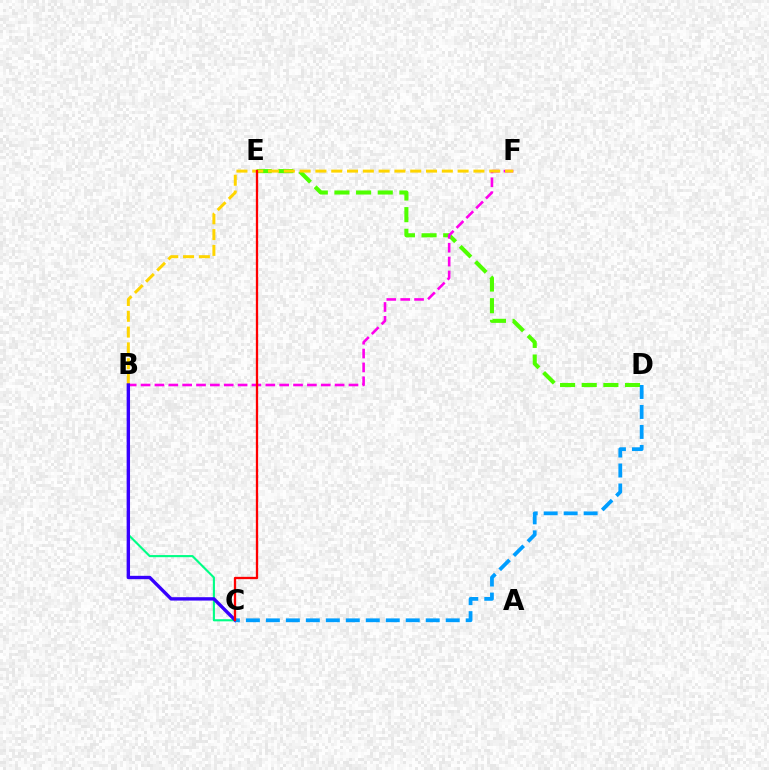{('B', 'C'): [{'color': '#00ff86', 'line_style': 'solid', 'thickness': 1.53}, {'color': '#3700ff', 'line_style': 'solid', 'thickness': 2.43}], ('D', 'E'): [{'color': '#4fff00', 'line_style': 'dashed', 'thickness': 2.94}], ('B', 'F'): [{'color': '#ff00ed', 'line_style': 'dashed', 'thickness': 1.88}, {'color': '#ffd500', 'line_style': 'dashed', 'thickness': 2.15}], ('C', 'D'): [{'color': '#009eff', 'line_style': 'dashed', 'thickness': 2.71}], ('C', 'E'): [{'color': '#ff0000', 'line_style': 'solid', 'thickness': 1.66}]}